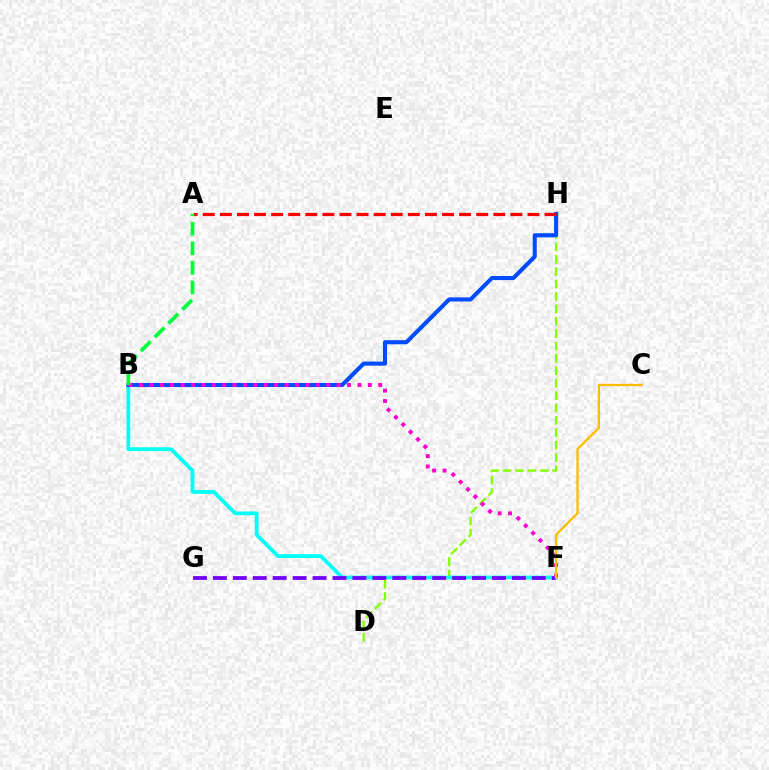{('D', 'H'): [{'color': '#84ff00', 'line_style': 'dashed', 'thickness': 1.68}], ('B', 'F'): [{'color': '#00fff6', 'line_style': 'solid', 'thickness': 2.71}, {'color': '#ff00cf', 'line_style': 'dotted', 'thickness': 2.83}], ('B', 'H'): [{'color': '#004bff', 'line_style': 'solid', 'thickness': 2.94}], ('A', 'H'): [{'color': '#ff0000', 'line_style': 'dashed', 'thickness': 2.32}], ('F', 'G'): [{'color': '#7200ff', 'line_style': 'dashed', 'thickness': 2.71}], ('A', 'B'): [{'color': '#00ff39', 'line_style': 'dashed', 'thickness': 2.66}], ('C', 'F'): [{'color': '#ffbd00', 'line_style': 'solid', 'thickness': 1.67}]}